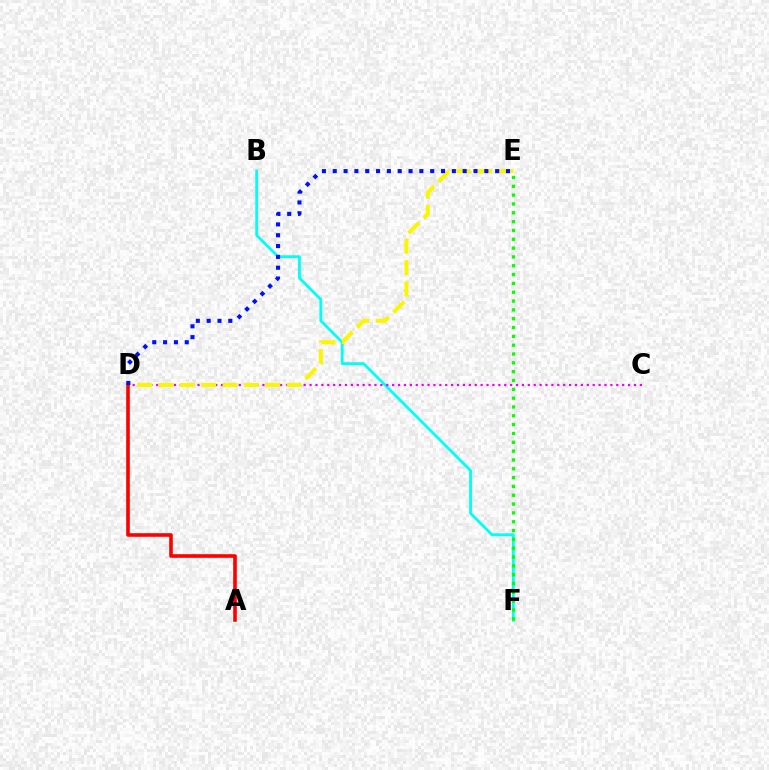{('B', 'F'): [{'color': '#00fff6', 'line_style': 'solid', 'thickness': 2.01}], ('C', 'D'): [{'color': '#ee00ff', 'line_style': 'dotted', 'thickness': 1.6}], ('D', 'E'): [{'color': '#fcf500', 'line_style': 'dashed', 'thickness': 2.9}, {'color': '#0010ff', 'line_style': 'dotted', 'thickness': 2.94}], ('A', 'D'): [{'color': '#ff0000', 'line_style': 'solid', 'thickness': 2.61}], ('E', 'F'): [{'color': '#08ff00', 'line_style': 'dotted', 'thickness': 2.4}]}